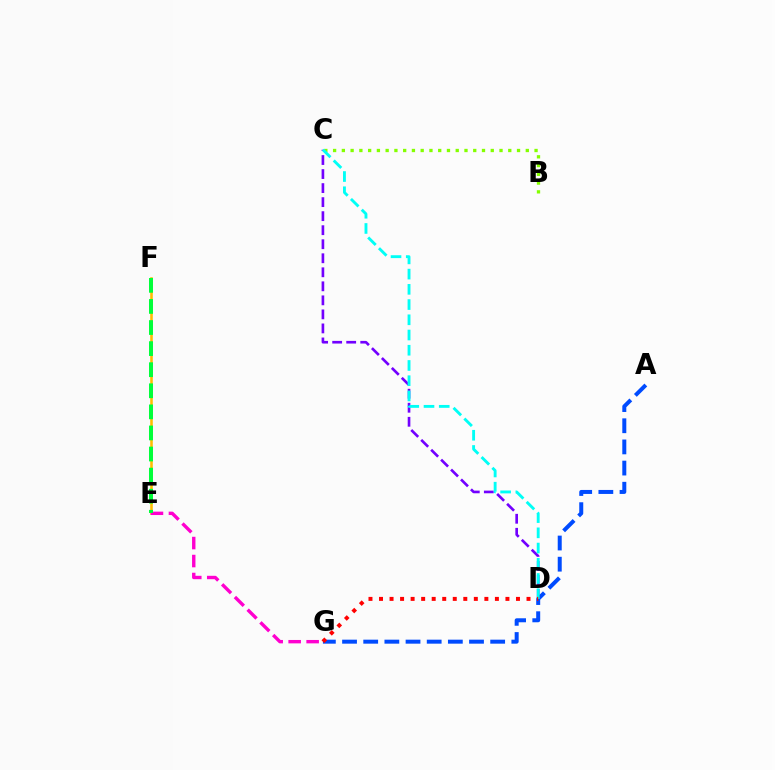{('B', 'C'): [{'color': '#84ff00', 'line_style': 'dotted', 'thickness': 2.38}], ('E', 'F'): [{'color': '#ffbd00', 'line_style': 'solid', 'thickness': 1.85}, {'color': '#00ff39', 'line_style': 'dashed', 'thickness': 2.86}], ('C', 'D'): [{'color': '#7200ff', 'line_style': 'dashed', 'thickness': 1.91}, {'color': '#00fff6', 'line_style': 'dashed', 'thickness': 2.07}], ('A', 'G'): [{'color': '#004bff', 'line_style': 'dashed', 'thickness': 2.87}], ('D', 'G'): [{'color': '#ff0000', 'line_style': 'dotted', 'thickness': 2.86}], ('E', 'G'): [{'color': '#ff00cf', 'line_style': 'dashed', 'thickness': 2.44}]}